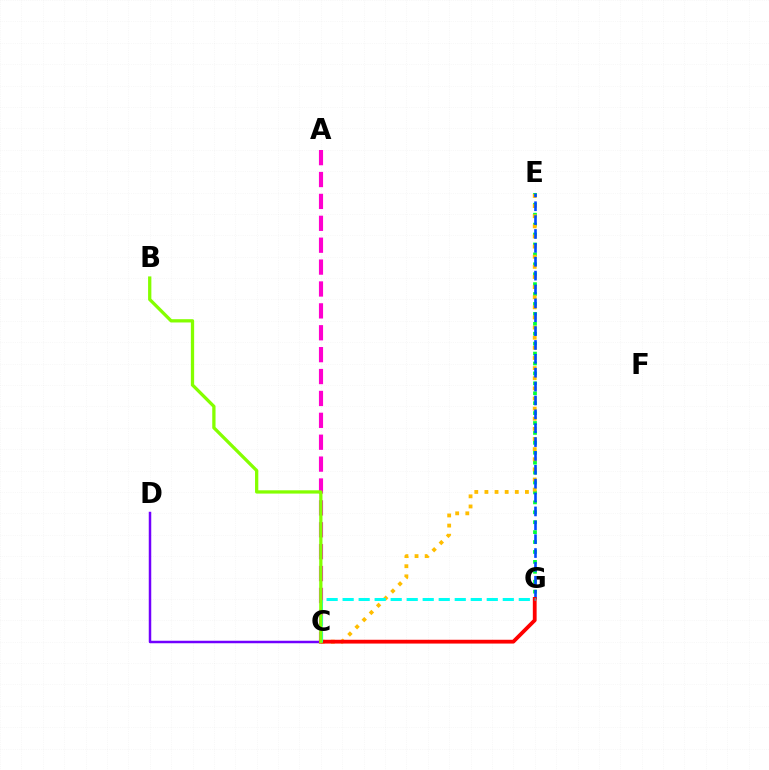{('E', 'G'): [{'color': '#00ff39', 'line_style': 'dotted', 'thickness': 2.7}, {'color': '#004bff', 'line_style': 'dashed', 'thickness': 1.88}], ('C', 'E'): [{'color': '#ffbd00', 'line_style': 'dotted', 'thickness': 2.75}], ('C', 'D'): [{'color': '#7200ff', 'line_style': 'solid', 'thickness': 1.8}], ('A', 'C'): [{'color': '#ff00cf', 'line_style': 'dashed', 'thickness': 2.97}], ('C', 'G'): [{'color': '#ff0000', 'line_style': 'solid', 'thickness': 2.73}, {'color': '#00fff6', 'line_style': 'dashed', 'thickness': 2.18}], ('B', 'C'): [{'color': '#84ff00', 'line_style': 'solid', 'thickness': 2.36}]}